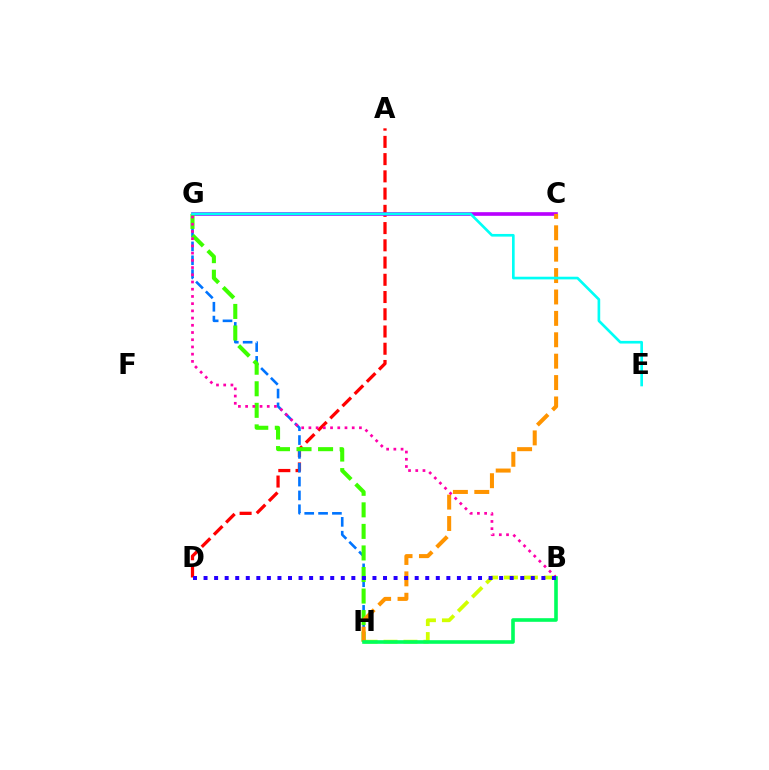{('A', 'D'): [{'color': '#ff0000', 'line_style': 'dashed', 'thickness': 2.34}], ('B', 'H'): [{'color': '#d1ff00', 'line_style': 'dashed', 'thickness': 2.71}, {'color': '#00ff5c', 'line_style': 'solid', 'thickness': 2.61}], ('C', 'G'): [{'color': '#b900ff', 'line_style': 'solid', 'thickness': 2.64}], ('G', 'H'): [{'color': '#0074ff', 'line_style': 'dashed', 'thickness': 1.88}, {'color': '#3dff00', 'line_style': 'dashed', 'thickness': 2.93}], ('C', 'H'): [{'color': '#ff9400', 'line_style': 'dashed', 'thickness': 2.91}], ('E', 'G'): [{'color': '#00fff6', 'line_style': 'solid', 'thickness': 1.91}], ('B', 'G'): [{'color': '#ff00ac', 'line_style': 'dotted', 'thickness': 1.96}], ('B', 'D'): [{'color': '#2500ff', 'line_style': 'dotted', 'thickness': 2.87}]}